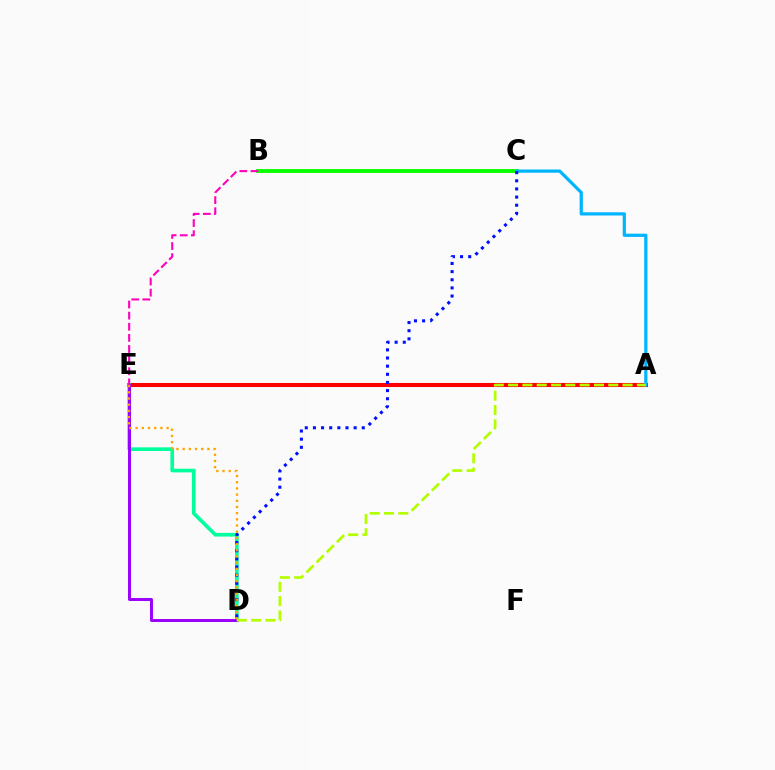{('B', 'C'): [{'color': '#08ff00', 'line_style': 'solid', 'thickness': 2.79}], ('A', 'E'): [{'color': '#ff0000', 'line_style': 'solid', 'thickness': 2.92}], ('A', 'C'): [{'color': '#00b5ff', 'line_style': 'solid', 'thickness': 2.32}], ('D', 'E'): [{'color': '#00ff9d', 'line_style': 'solid', 'thickness': 2.64}, {'color': '#9b00ff', 'line_style': 'solid', 'thickness': 2.13}, {'color': '#ffa500', 'line_style': 'dotted', 'thickness': 1.68}], ('C', 'D'): [{'color': '#0010ff', 'line_style': 'dotted', 'thickness': 2.21}], ('A', 'D'): [{'color': '#b3ff00', 'line_style': 'dashed', 'thickness': 1.94}], ('B', 'E'): [{'color': '#ff00bd', 'line_style': 'dashed', 'thickness': 1.51}]}